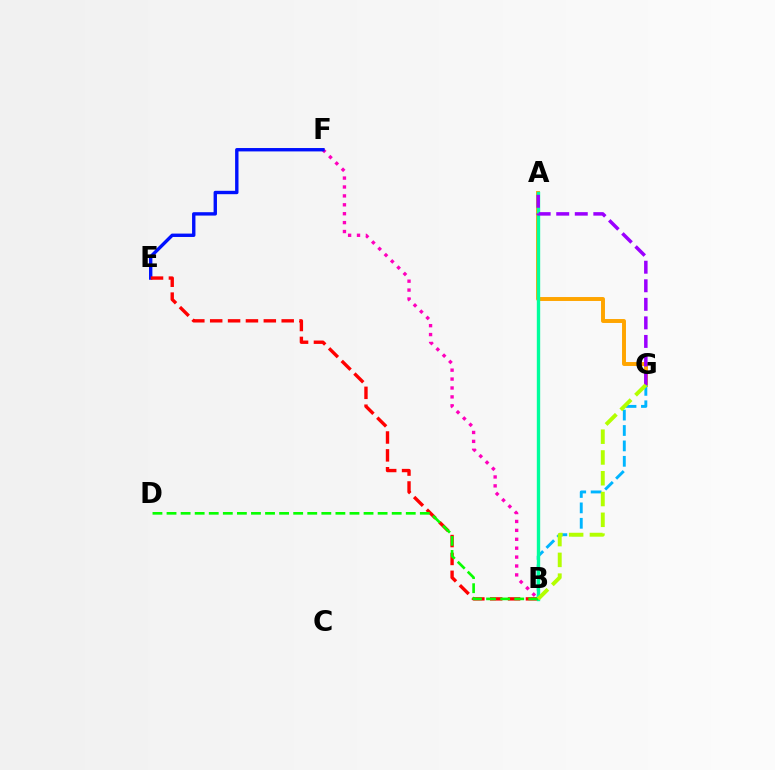{('A', 'G'): [{'color': '#ffa500', 'line_style': 'solid', 'thickness': 2.83}, {'color': '#9b00ff', 'line_style': 'dashed', 'thickness': 2.52}], ('B', 'F'): [{'color': '#ff00bd', 'line_style': 'dotted', 'thickness': 2.42}], ('B', 'G'): [{'color': '#00b5ff', 'line_style': 'dashed', 'thickness': 2.09}, {'color': '#b3ff00', 'line_style': 'dashed', 'thickness': 2.82}], ('E', 'F'): [{'color': '#0010ff', 'line_style': 'solid', 'thickness': 2.43}], ('B', 'E'): [{'color': '#ff0000', 'line_style': 'dashed', 'thickness': 2.43}], ('A', 'B'): [{'color': '#00ff9d', 'line_style': 'solid', 'thickness': 2.42}], ('B', 'D'): [{'color': '#08ff00', 'line_style': 'dashed', 'thickness': 1.91}]}